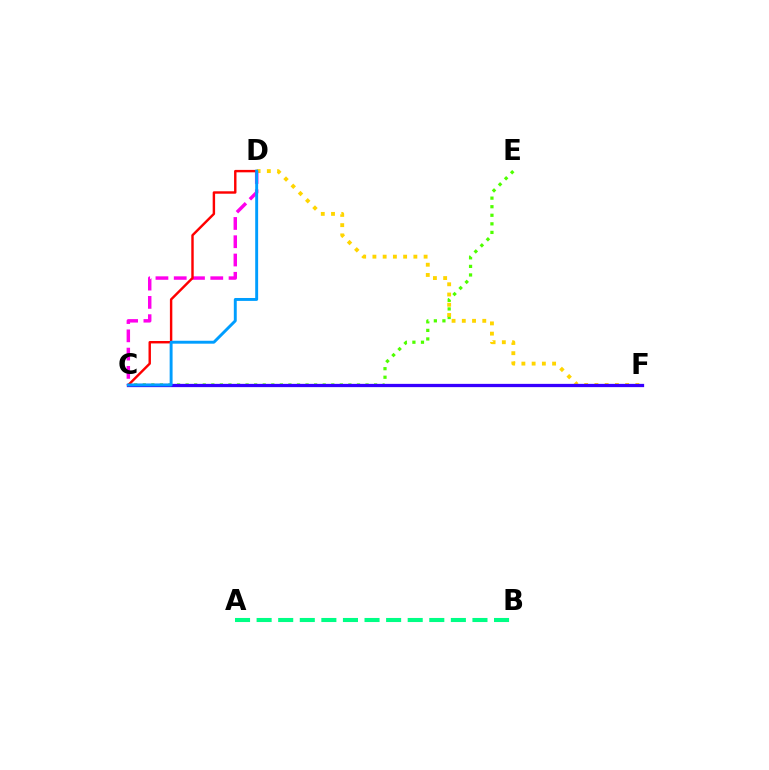{('C', 'E'): [{'color': '#4fff00', 'line_style': 'dotted', 'thickness': 2.33}], ('D', 'F'): [{'color': '#ffd500', 'line_style': 'dotted', 'thickness': 2.78}], ('A', 'B'): [{'color': '#00ff86', 'line_style': 'dashed', 'thickness': 2.93}], ('C', 'F'): [{'color': '#3700ff', 'line_style': 'solid', 'thickness': 2.36}], ('C', 'D'): [{'color': '#ff00ed', 'line_style': 'dashed', 'thickness': 2.48}, {'color': '#ff0000', 'line_style': 'solid', 'thickness': 1.74}, {'color': '#009eff', 'line_style': 'solid', 'thickness': 2.1}]}